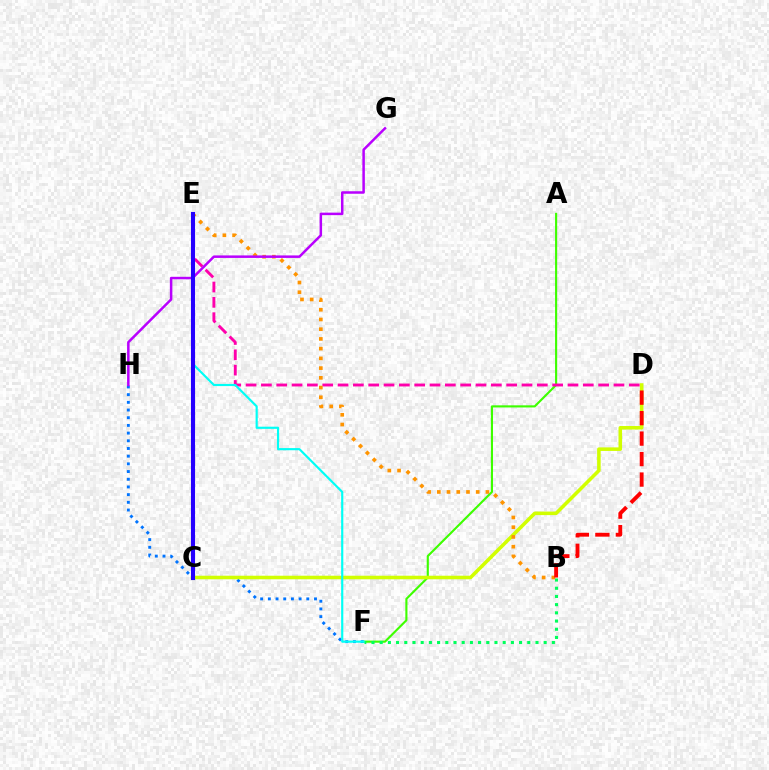{('A', 'F'): [{'color': '#3dff00', 'line_style': 'solid', 'thickness': 1.53}], ('D', 'E'): [{'color': '#ff00ac', 'line_style': 'dashed', 'thickness': 2.08}], ('F', 'H'): [{'color': '#0074ff', 'line_style': 'dotted', 'thickness': 2.09}], ('B', 'F'): [{'color': '#00ff5c', 'line_style': 'dotted', 'thickness': 2.23}], ('C', 'D'): [{'color': '#d1ff00', 'line_style': 'solid', 'thickness': 2.56}], ('E', 'F'): [{'color': '#00fff6', 'line_style': 'solid', 'thickness': 1.56}], ('B', 'E'): [{'color': '#ff9400', 'line_style': 'dotted', 'thickness': 2.64}], ('G', 'H'): [{'color': '#b900ff', 'line_style': 'solid', 'thickness': 1.8}], ('C', 'E'): [{'color': '#2500ff', 'line_style': 'solid', 'thickness': 2.94}], ('B', 'D'): [{'color': '#ff0000', 'line_style': 'dashed', 'thickness': 2.78}]}